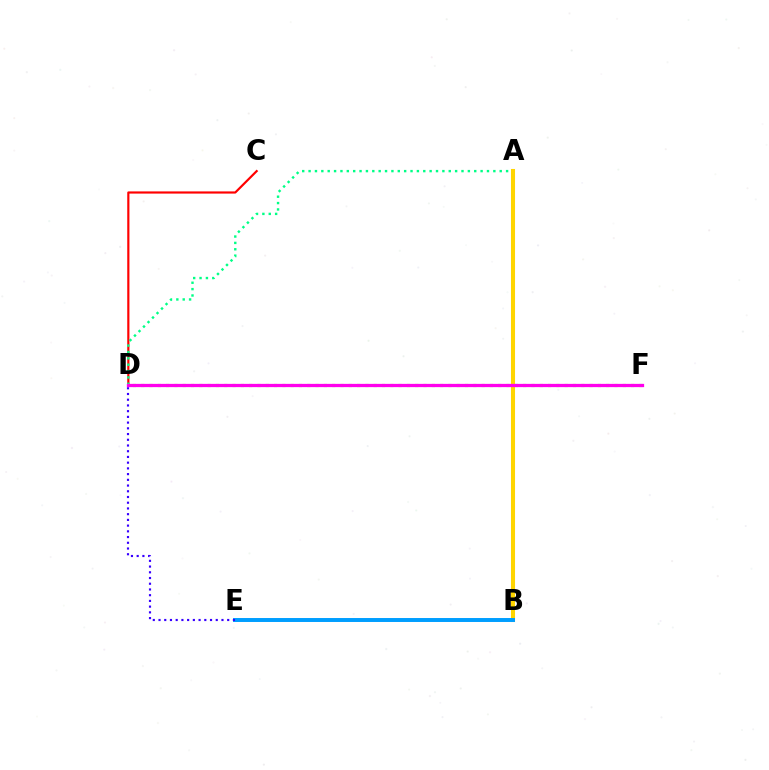{('C', 'D'): [{'color': '#ff0000', 'line_style': 'solid', 'thickness': 1.57}], ('A', 'D'): [{'color': '#00ff86', 'line_style': 'dotted', 'thickness': 1.73}], ('A', 'B'): [{'color': '#ffd500', 'line_style': 'solid', 'thickness': 2.93}], ('D', 'F'): [{'color': '#4fff00', 'line_style': 'dotted', 'thickness': 2.26}, {'color': '#ff00ed', 'line_style': 'solid', 'thickness': 2.35}], ('B', 'E'): [{'color': '#009eff', 'line_style': 'solid', 'thickness': 2.85}], ('D', 'E'): [{'color': '#3700ff', 'line_style': 'dotted', 'thickness': 1.55}]}